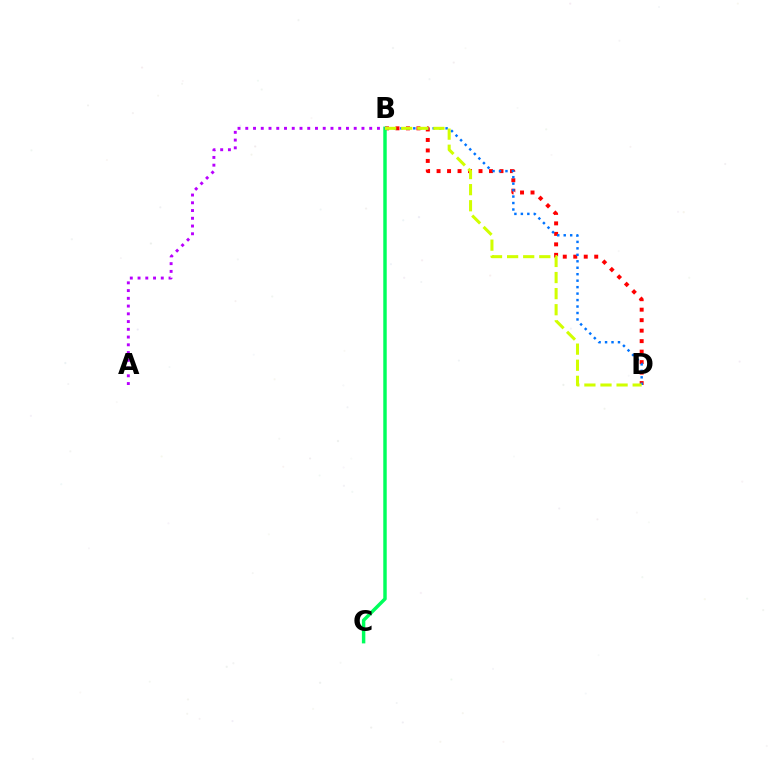{('B', 'D'): [{'color': '#ff0000', 'line_style': 'dotted', 'thickness': 2.85}, {'color': '#0074ff', 'line_style': 'dotted', 'thickness': 1.76}, {'color': '#d1ff00', 'line_style': 'dashed', 'thickness': 2.19}], ('B', 'C'): [{'color': '#00ff5c', 'line_style': 'solid', 'thickness': 2.48}], ('A', 'B'): [{'color': '#b900ff', 'line_style': 'dotted', 'thickness': 2.1}]}